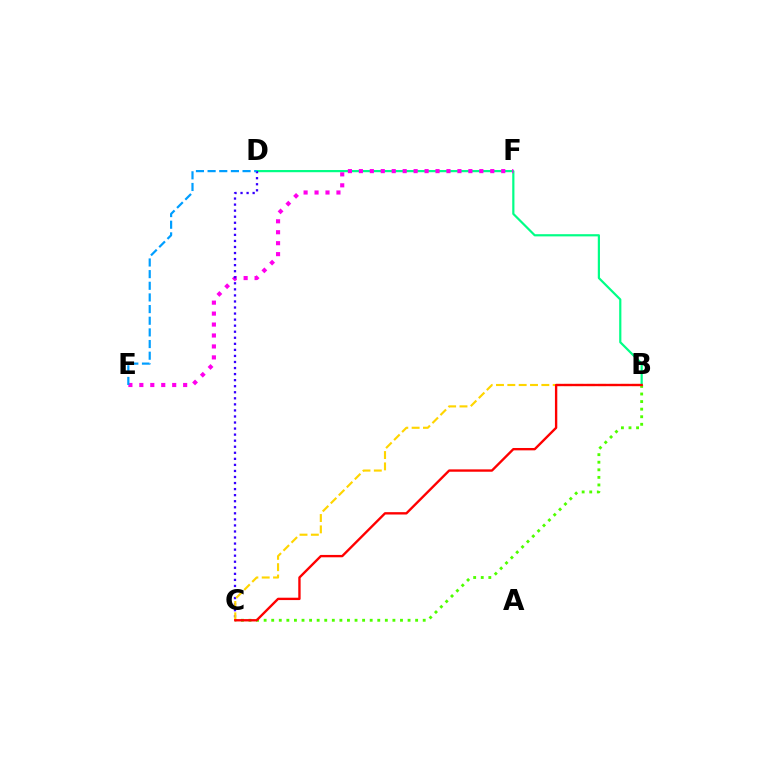{('B', 'D'): [{'color': '#00ff86', 'line_style': 'solid', 'thickness': 1.58}], ('B', 'C'): [{'color': '#4fff00', 'line_style': 'dotted', 'thickness': 2.06}, {'color': '#ffd500', 'line_style': 'dashed', 'thickness': 1.54}, {'color': '#ff0000', 'line_style': 'solid', 'thickness': 1.7}], ('E', 'F'): [{'color': '#ff00ed', 'line_style': 'dotted', 'thickness': 2.98}], ('C', 'D'): [{'color': '#3700ff', 'line_style': 'dotted', 'thickness': 1.64}], ('D', 'E'): [{'color': '#009eff', 'line_style': 'dashed', 'thickness': 1.58}]}